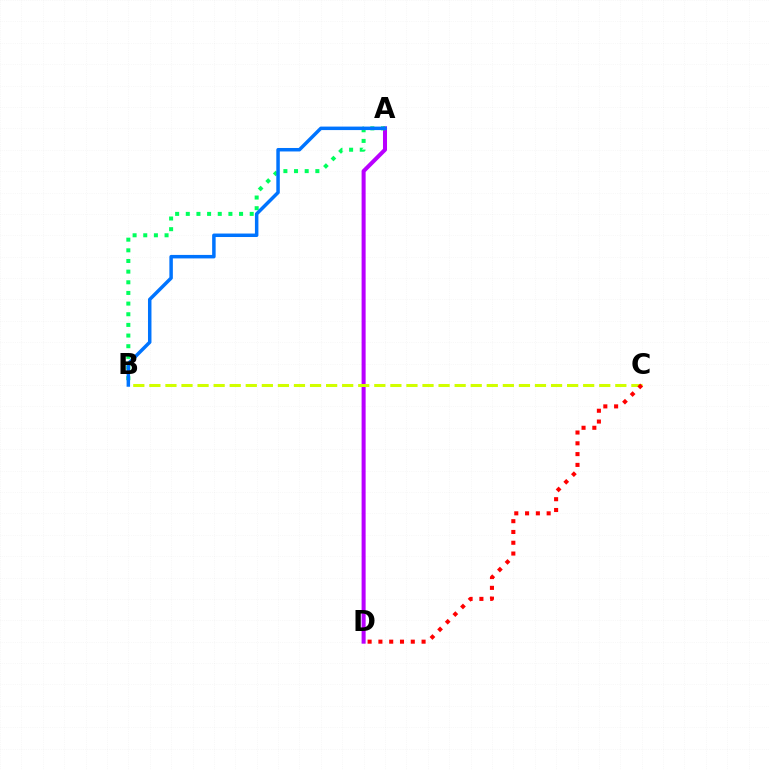{('A', 'D'): [{'color': '#b900ff', 'line_style': 'solid', 'thickness': 2.9}], ('A', 'B'): [{'color': '#00ff5c', 'line_style': 'dotted', 'thickness': 2.89}, {'color': '#0074ff', 'line_style': 'solid', 'thickness': 2.51}], ('B', 'C'): [{'color': '#d1ff00', 'line_style': 'dashed', 'thickness': 2.18}], ('C', 'D'): [{'color': '#ff0000', 'line_style': 'dotted', 'thickness': 2.93}]}